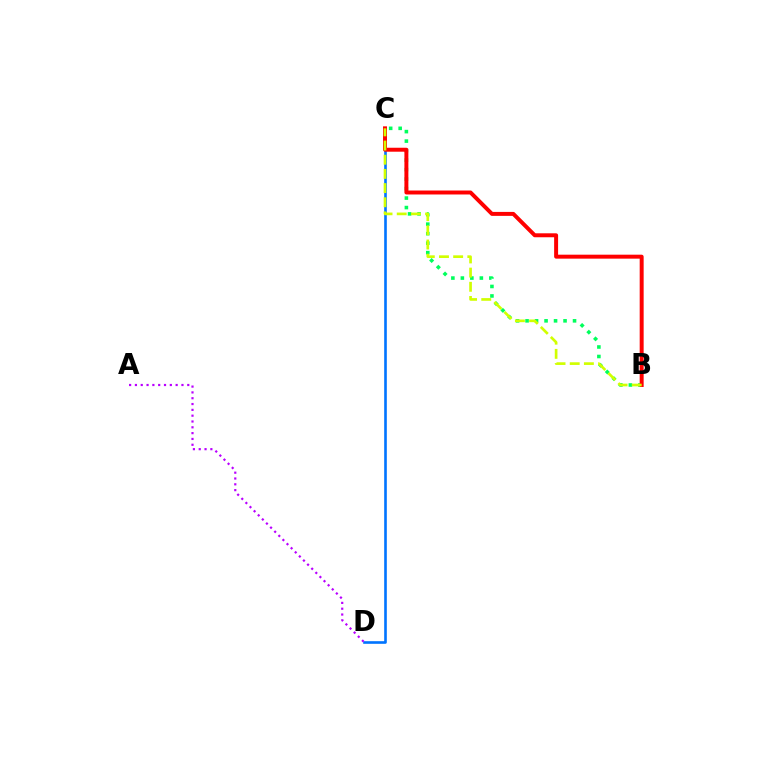{('B', 'C'): [{'color': '#00ff5c', 'line_style': 'dotted', 'thickness': 2.58}, {'color': '#ff0000', 'line_style': 'solid', 'thickness': 2.85}, {'color': '#d1ff00', 'line_style': 'dashed', 'thickness': 1.93}], ('C', 'D'): [{'color': '#0074ff', 'line_style': 'solid', 'thickness': 1.89}], ('A', 'D'): [{'color': '#b900ff', 'line_style': 'dotted', 'thickness': 1.58}]}